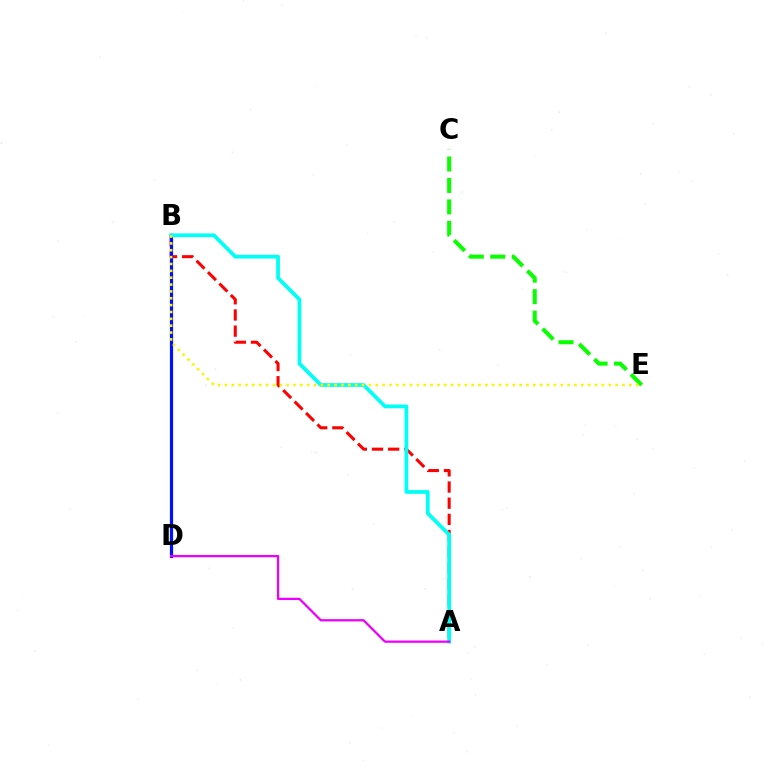{('A', 'B'): [{'color': '#ff0000', 'line_style': 'dashed', 'thickness': 2.2}, {'color': '#00fff6', 'line_style': 'solid', 'thickness': 2.69}], ('B', 'D'): [{'color': '#0010ff', 'line_style': 'solid', 'thickness': 2.3}], ('C', 'E'): [{'color': '#08ff00', 'line_style': 'dashed', 'thickness': 2.92}], ('B', 'E'): [{'color': '#fcf500', 'line_style': 'dotted', 'thickness': 1.86}], ('A', 'D'): [{'color': '#ee00ff', 'line_style': 'solid', 'thickness': 1.63}]}